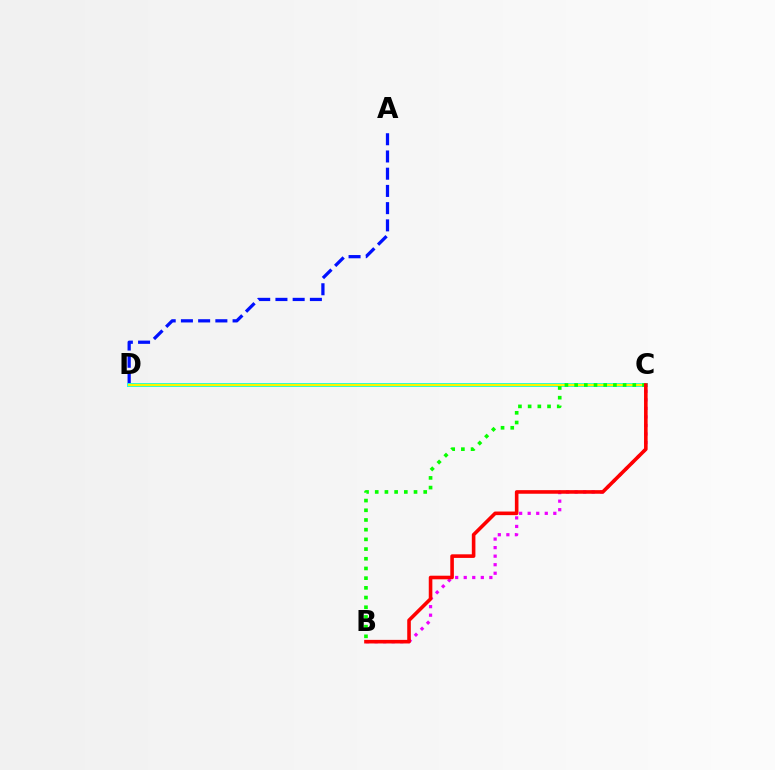{('A', 'D'): [{'color': '#0010ff', 'line_style': 'dashed', 'thickness': 2.34}], ('B', 'C'): [{'color': '#ee00ff', 'line_style': 'dotted', 'thickness': 2.32}, {'color': '#08ff00', 'line_style': 'dotted', 'thickness': 2.63}, {'color': '#ff0000', 'line_style': 'solid', 'thickness': 2.59}], ('C', 'D'): [{'color': '#00fff6', 'line_style': 'solid', 'thickness': 2.81}, {'color': '#fcf500', 'line_style': 'solid', 'thickness': 1.71}]}